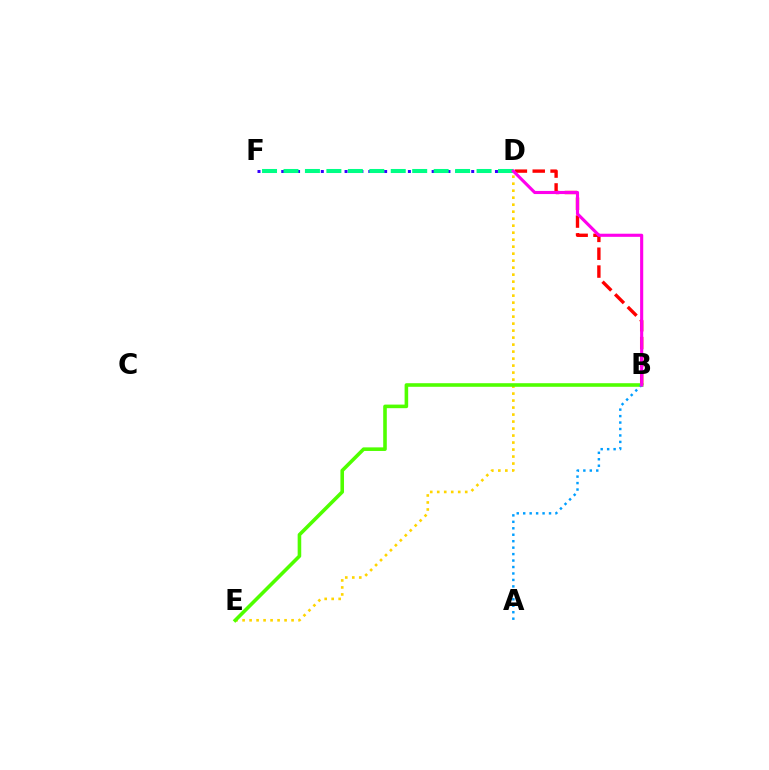{('D', 'E'): [{'color': '#ffd500', 'line_style': 'dotted', 'thickness': 1.9}], ('B', 'D'): [{'color': '#ff0000', 'line_style': 'dashed', 'thickness': 2.42}, {'color': '#ff00ed', 'line_style': 'solid', 'thickness': 2.24}], ('B', 'E'): [{'color': '#4fff00', 'line_style': 'solid', 'thickness': 2.58}], ('D', 'F'): [{'color': '#3700ff', 'line_style': 'dotted', 'thickness': 2.15}, {'color': '#00ff86', 'line_style': 'dashed', 'thickness': 2.91}], ('A', 'B'): [{'color': '#009eff', 'line_style': 'dotted', 'thickness': 1.75}]}